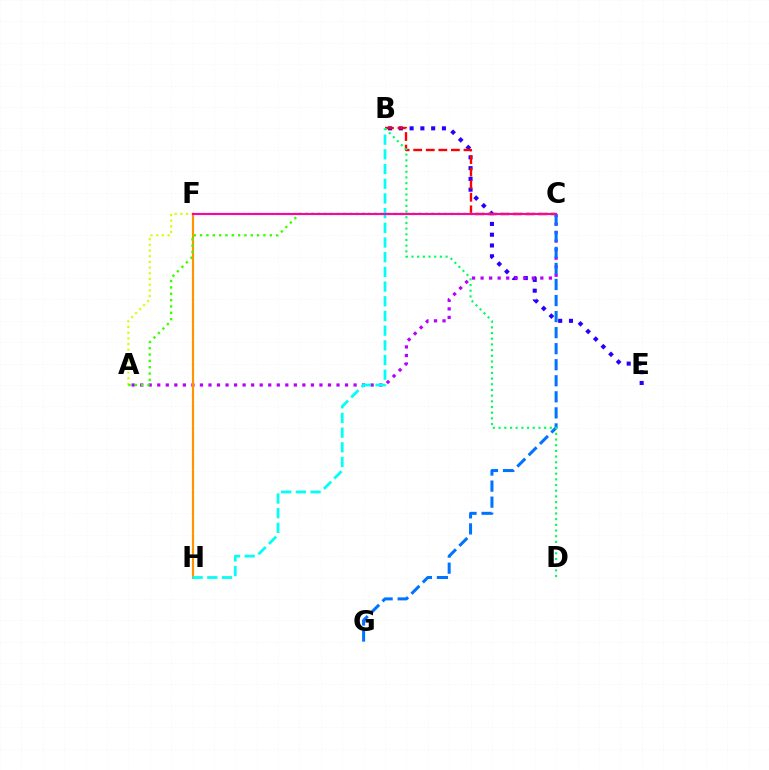{('A', 'C'): [{'color': '#d1ff00', 'line_style': 'dotted', 'thickness': 1.55}, {'color': '#b900ff', 'line_style': 'dotted', 'thickness': 2.32}, {'color': '#3dff00', 'line_style': 'dotted', 'thickness': 1.72}], ('B', 'E'): [{'color': '#2500ff', 'line_style': 'dotted', 'thickness': 2.93}], ('F', 'H'): [{'color': '#ff9400', 'line_style': 'solid', 'thickness': 1.56}], ('B', 'C'): [{'color': '#ff0000', 'line_style': 'dashed', 'thickness': 1.71}], ('B', 'H'): [{'color': '#00fff6', 'line_style': 'dashed', 'thickness': 2.0}], ('C', 'G'): [{'color': '#0074ff', 'line_style': 'dashed', 'thickness': 2.18}], ('B', 'D'): [{'color': '#00ff5c', 'line_style': 'dotted', 'thickness': 1.55}], ('C', 'F'): [{'color': '#ff00ac', 'line_style': 'solid', 'thickness': 1.53}]}